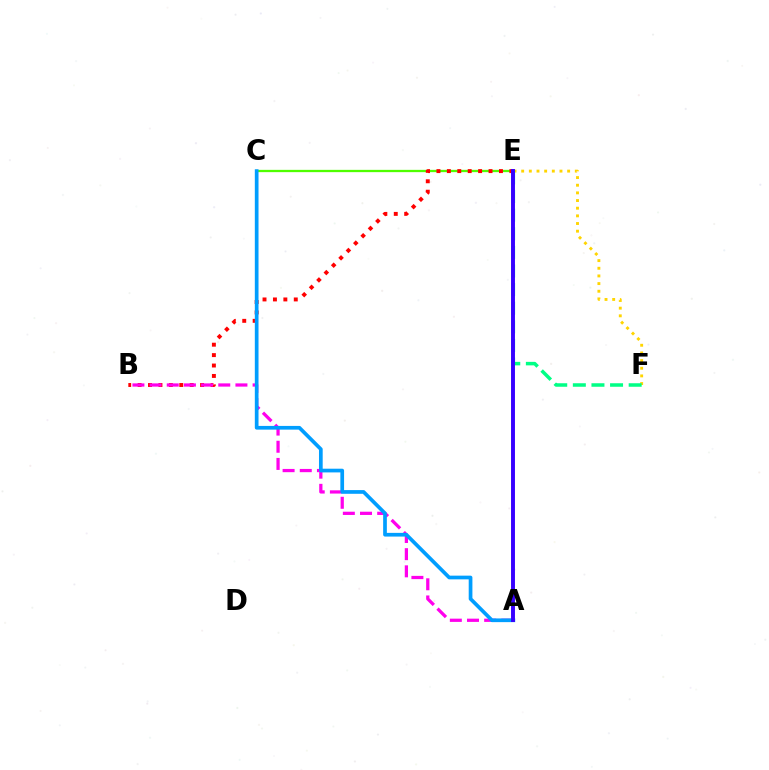{('E', 'F'): [{'color': '#ffd500', 'line_style': 'dotted', 'thickness': 2.08}, {'color': '#00ff86', 'line_style': 'dashed', 'thickness': 2.53}], ('C', 'E'): [{'color': '#4fff00', 'line_style': 'solid', 'thickness': 1.65}], ('B', 'E'): [{'color': '#ff0000', 'line_style': 'dotted', 'thickness': 2.83}], ('A', 'B'): [{'color': '#ff00ed', 'line_style': 'dashed', 'thickness': 2.33}], ('A', 'C'): [{'color': '#009eff', 'line_style': 'solid', 'thickness': 2.66}], ('A', 'E'): [{'color': '#3700ff', 'line_style': 'solid', 'thickness': 2.82}]}